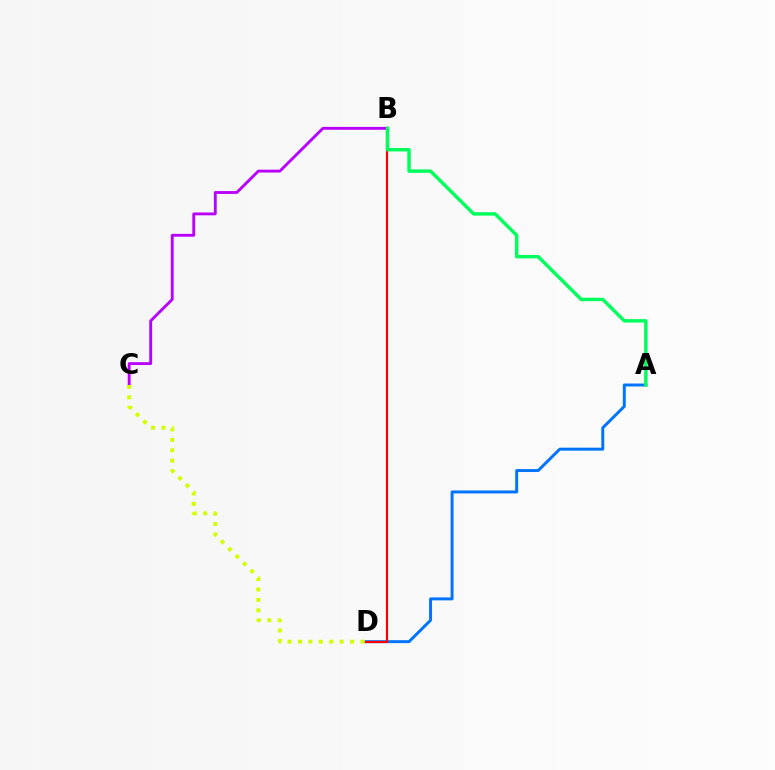{('A', 'D'): [{'color': '#0074ff', 'line_style': 'solid', 'thickness': 2.12}], ('B', 'C'): [{'color': '#b900ff', 'line_style': 'solid', 'thickness': 2.06}], ('C', 'D'): [{'color': '#d1ff00', 'line_style': 'dotted', 'thickness': 2.83}], ('B', 'D'): [{'color': '#ff0000', 'line_style': 'solid', 'thickness': 1.56}], ('A', 'B'): [{'color': '#00ff5c', 'line_style': 'solid', 'thickness': 2.48}]}